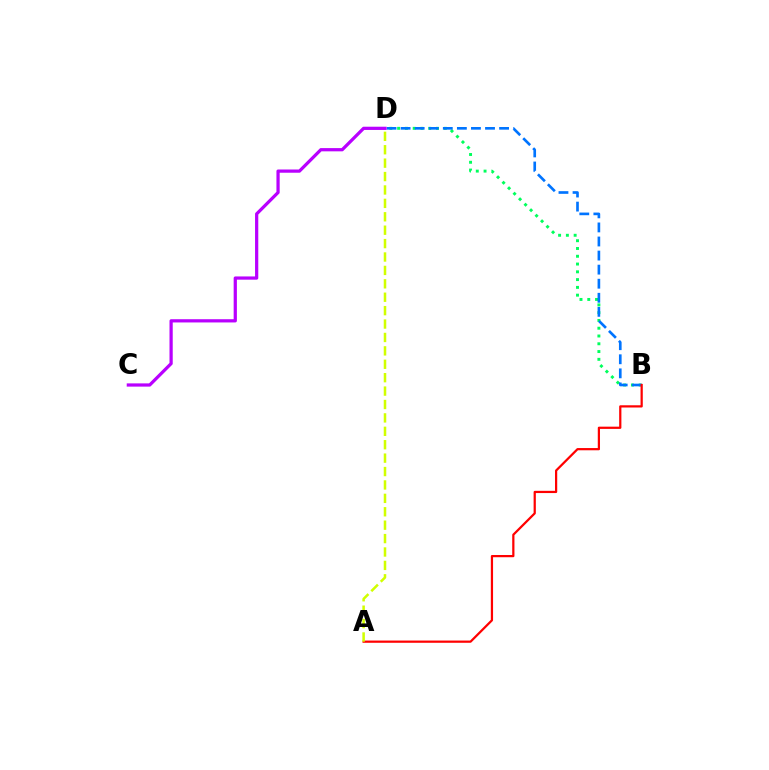{('B', 'D'): [{'color': '#00ff5c', 'line_style': 'dotted', 'thickness': 2.11}, {'color': '#0074ff', 'line_style': 'dashed', 'thickness': 1.91}], ('C', 'D'): [{'color': '#b900ff', 'line_style': 'solid', 'thickness': 2.33}], ('A', 'B'): [{'color': '#ff0000', 'line_style': 'solid', 'thickness': 1.61}], ('A', 'D'): [{'color': '#d1ff00', 'line_style': 'dashed', 'thickness': 1.82}]}